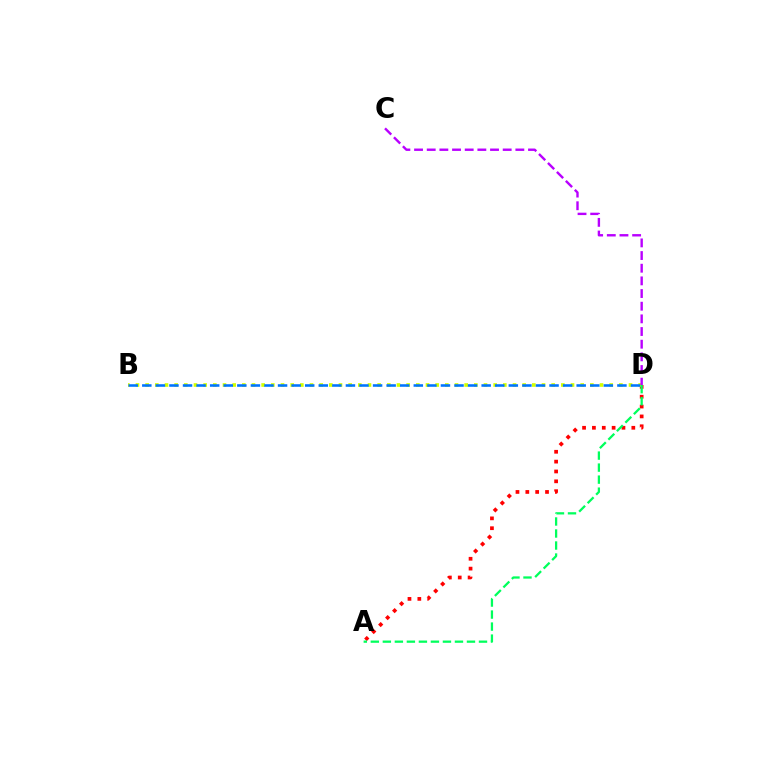{('A', 'D'): [{'color': '#ff0000', 'line_style': 'dotted', 'thickness': 2.68}, {'color': '#00ff5c', 'line_style': 'dashed', 'thickness': 1.63}], ('B', 'D'): [{'color': '#d1ff00', 'line_style': 'dotted', 'thickness': 2.63}, {'color': '#0074ff', 'line_style': 'dashed', 'thickness': 1.84}], ('C', 'D'): [{'color': '#b900ff', 'line_style': 'dashed', 'thickness': 1.72}]}